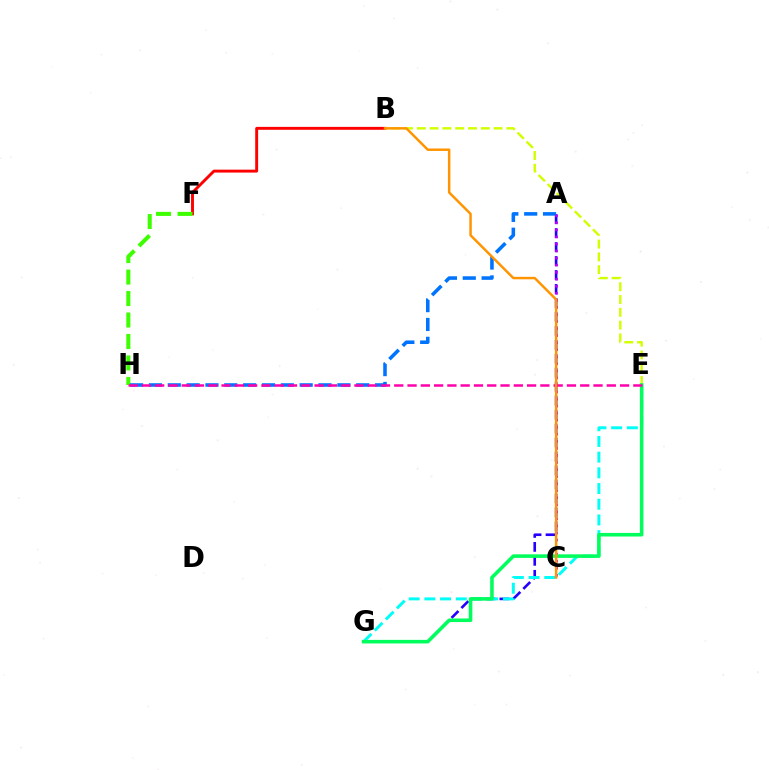{('A', 'G'): [{'color': '#2500ff', 'line_style': 'dashed', 'thickness': 1.9}], ('B', 'F'): [{'color': '#ff0000', 'line_style': 'solid', 'thickness': 2.1}], ('B', 'E'): [{'color': '#d1ff00', 'line_style': 'dashed', 'thickness': 1.74}], ('F', 'H'): [{'color': '#3dff00', 'line_style': 'dashed', 'thickness': 2.92}], ('A', 'H'): [{'color': '#0074ff', 'line_style': 'dashed', 'thickness': 2.56}], ('A', 'C'): [{'color': '#b900ff', 'line_style': 'dotted', 'thickness': 1.92}], ('E', 'G'): [{'color': '#00fff6', 'line_style': 'dashed', 'thickness': 2.13}, {'color': '#00ff5c', 'line_style': 'solid', 'thickness': 2.57}], ('E', 'H'): [{'color': '#ff00ac', 'line_style': 'dashed', 'thickness': 1.8}], ('B', 'C'): [{'color': '#ff9400', 'line_style': 'solid', 'thickness': 1.77}]}